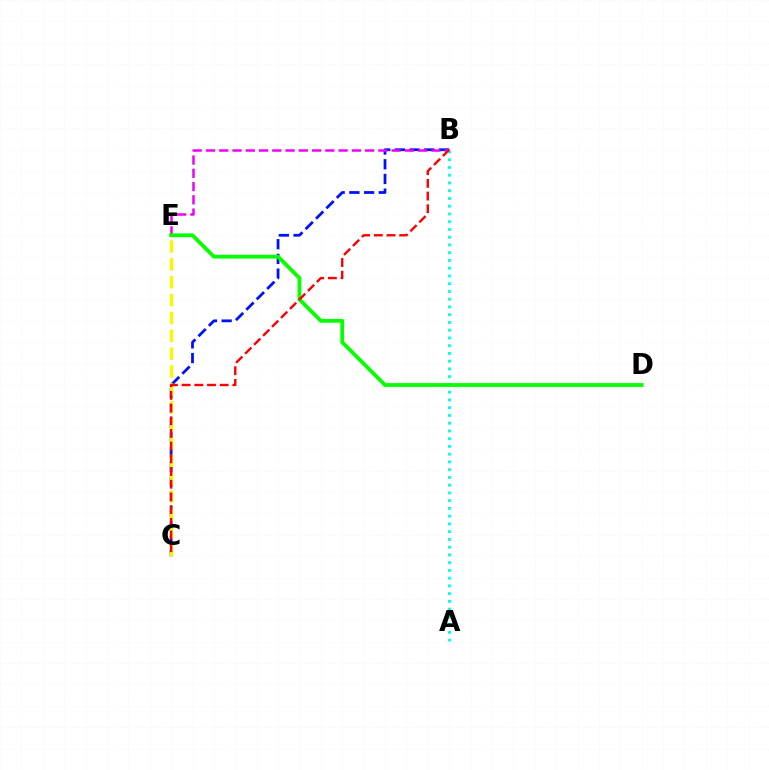{('B', 'C'): [{'color': '#0010ff', 'line_style': 'dashed', 'thickness': 2.0}, {'color': '#ff0000', 'line_style': 'dashed', 'thickness': 1.72}], ('C', 'E'): [{'color': '#fcf500', 'line_style': 'dashed', 'thickness': 2.43}], ('B', 'E'): [{'color': '#ee00ff', 'line_style': 'dashed', 'thickness': 1.8}], ('A', 'B'): [{'color': '#00fff6', 'line_style': 'dotted', 'thickness': 2.11}], ('D', 'E'): [{'color': '#08ff00', 'line_style': 'solid', 'thickness': 2.74}]}